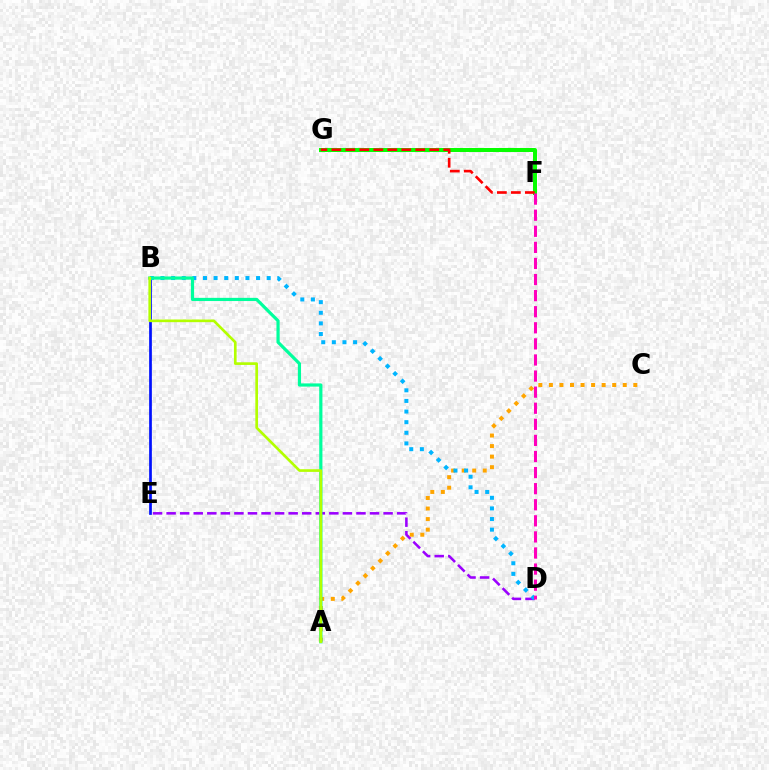{('F', 'G'): [{'color': '#08ff00', 'line_style': 'solid', 'thickness': 2.88}, {'color': '#ff0000', 'line_style': 'dashed', 'thickness': 1.9}], ('D', 'E'): [{'color': '#9b00ff', 'line_style': 'dashed', 'thickness': 1.84}], ('A', 'C'): [{'color': '#ffa500', 'line_style': 'dotted', 'thickness': 2.87}], ('B', 'E'): [{'color': '#0010ff', 'line_style': 'solid', 'thickness': 1.95}], ('B', 'D'): [{'color': '#00b5ff', 'line_style': 'dotted', 'thickness': 2.89}], ('D', 'F'): [{'color': '#ff00bd', 'line_style': 'dashed', 'thickness': 2.19}], ('A', 'B'): [{'color': '#00ff9d', 'line_style': 'solid', 'thickness': 2.29}, {'color': '#b3ff00', 'line_style': 'solid', 'thickness': 1.92}]}